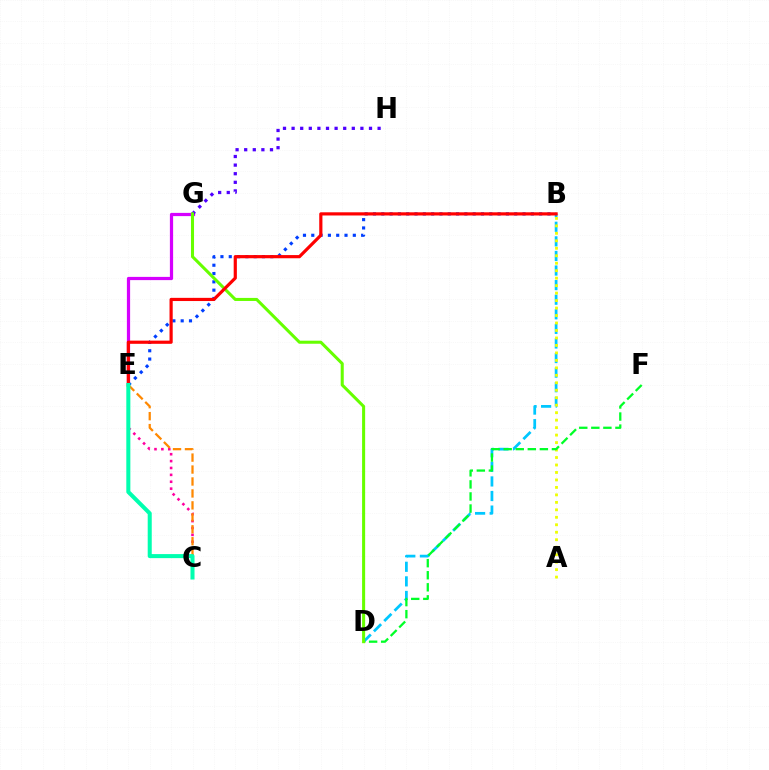{('B', 'D'): [{'color': '#00c7ff', 'line_style': 'dashed', 'thickness': 1.98}], ('A', 'B'): [{'color': '#eeff00', 'line_style': 'dotted', 'thickness': 2.03}], ('C', 'E'): [{'color': '#ff00a0', 'line_style': 'dotted', 'thickness': 1.87}, {'color': '#ff8800', 'line_style': 'dashed', 'thickness': 1.62}, {'color': '#00ffaf', 'line_style': 'solid', 'thickness': 2.91}], ('E', 'G'): [{'color': '#d600ff', 'line_style': 'solid', 'thickness': 2.32}], ('G', 'H'): [{'color': '#4f00ff', 'line_style': 'dotted', 'thickness': 2.34}], ('D', 'F'): [{'color': '#00ff27', 'line_style': 'dashed', 'thickness': 1.64}], ('B', 'E'): [{'color': '#003fff', 'line_style': 'dotted', 'thickness': 2.26}, {'color': '#ff0000', 'line_style': 'solid', 'thickness': 2.29}], ('D', 'G'): [{'color': '#66ff00', 'line_style': 'solid', 'thickness': 2.2}]}